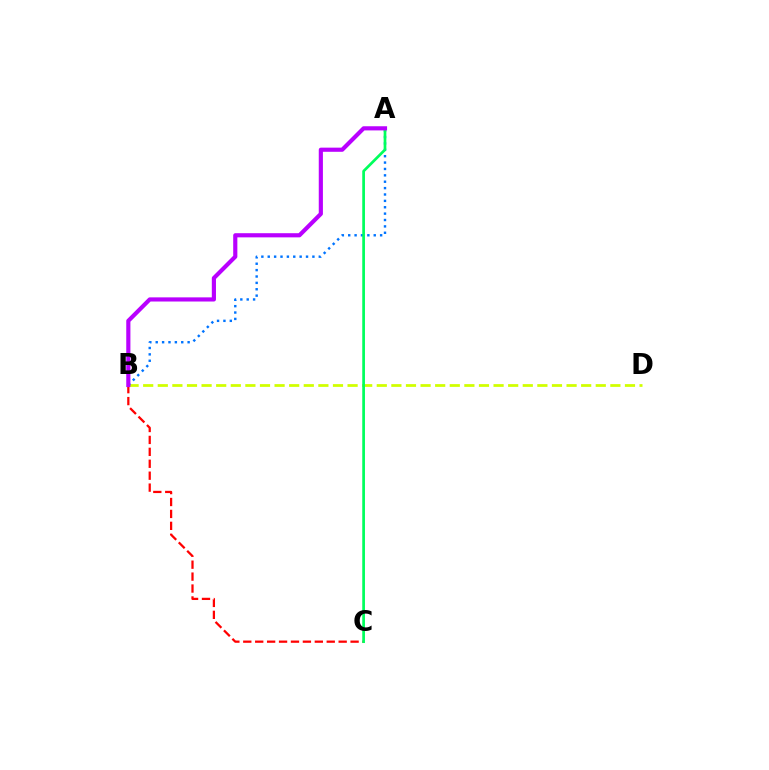{('B', 'D'): [{'color': '#d1ff00', 'line_style': 'dashed', 'thickness': 1.98}], ('A', 'B'): [{'color': '#0074ff', 'line_style': 'dotted', 'thickness': 1.73}, {'color': '#b900ff', 'line_style': 'solid', 'thickness': 2.99}], ('B', 'C'): [{'color': '#ff0000', 'line_style': 'dashed', 'thickness': 1.62}], ('A', 'C'): [{'color': '#00ff5c', 'line_style': 'solid', 'thickness': 1.95}]}